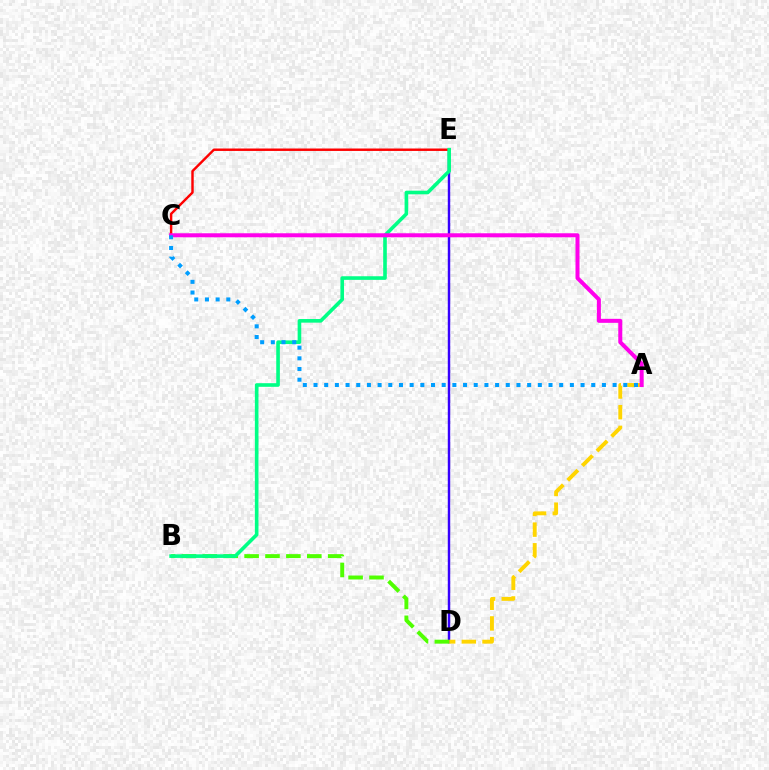{('D', 'E'): [{'color': '#3700ff', 'line_style': 'solid', 'thickness': 1.75}], ('A', 'D'): [{'color': '#ffd500', 'line_style': 'dashed', 'thickness': 2.81}], ('B', 'D'): [{'color': '#4fff00', 'line_style': 'dashed', 'thickness': 2.84}], ('C', 'E'): [{'color': '#ff0000', 'line_style': 'solid', 'thickness': 1.75}], ('B', 'E'): [{'color': '#00ff86', 'line_style': 'solid', 'thickness': 2.6}], ('A', 'C'): [{'color': '#ff00ed', 'line_style': 'solid', 'thickness': 2.88}, {'color': '#009eff', 'line_style': 'dotted', 'thickness': 2.9}]}